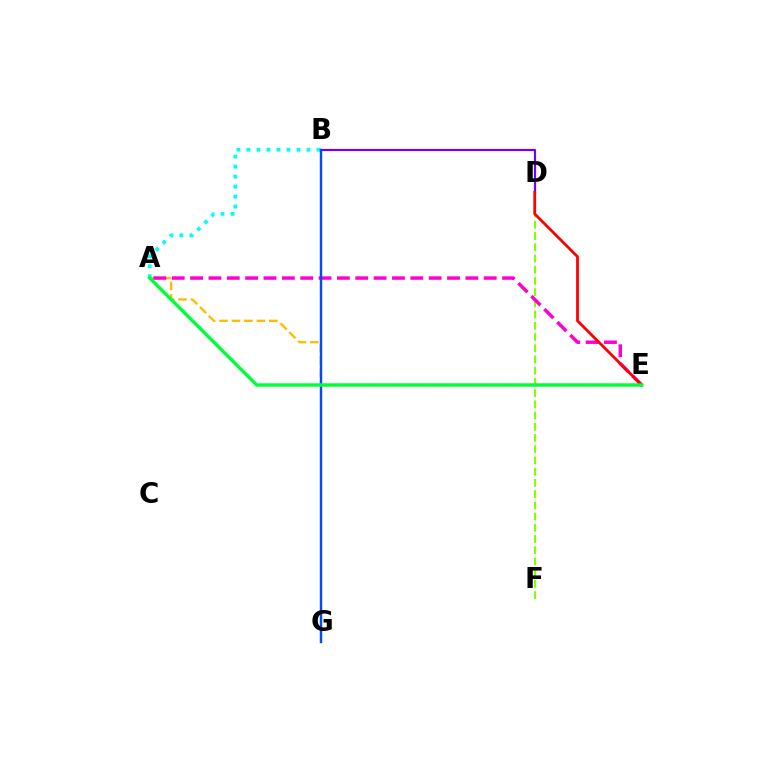{('A', 'E'): [{'color': '#ffbd00', 'line_style': 'dashed', 'thickness': 1.69}, {'color': '#ff00cf', 'line_style': 'dashed', 'thickness': 2.49}, {'color': '#00ff39', 'line_style': 'solid', 'thickness': 2.46}], ('D', 'F'): [{'color': '#84ff00', 'line_style': 'dashed', 'thickness': 1.52}], ('B', 'D'): [{'color': '#7200ff', 'line_style': 'solid', 'thickness': 1.57}], ('A', 'B'): [{'color': '#00fff6', 'line_style': 'dotted', 'thickness': 2.72}], ('D', 'E'): [{'color': '#ff0000', 'line_style': 'solid', 'thickness': 2.02}], ('B', 'G'): [{'color': '#004bff', 'line_style': 'solid', 'thickness': 1.74}]}